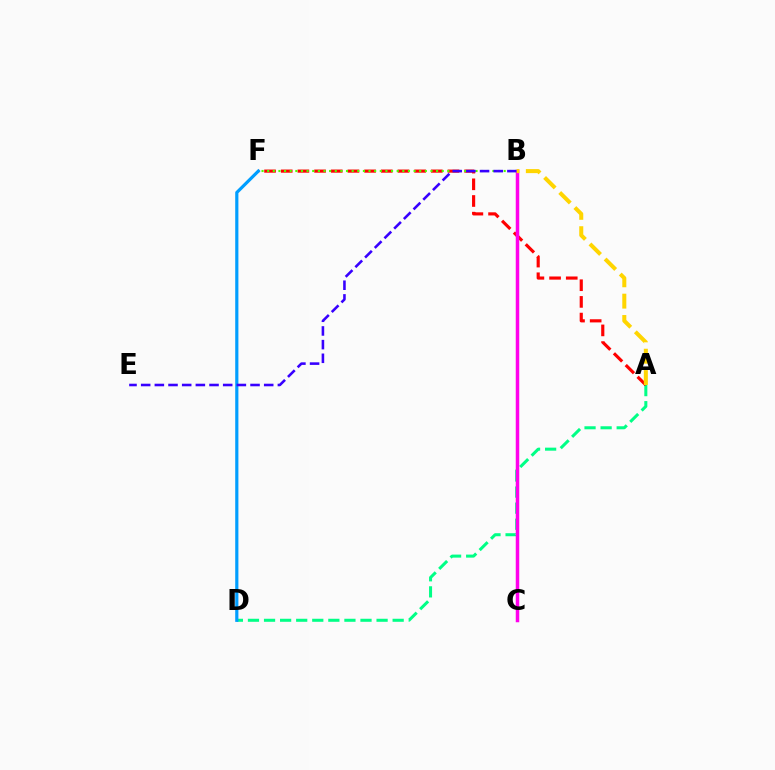{('A', 'D'): [{'color': '#00ff86', 'line_style': 'dashed', 'thickness': 2.18}], ('A', 'F'): [{'color': '#ff0000', 'line_style': 'dashed', 'thickness': 2.27}], ('B', 'F'): [{'color': '#4fff00', 'line_style': 'dotted', 'thickness': 1.53}], ('D', 'F'): [{'color': '#009eff', 'line_style': 'solid', 'thickness': 2.29}], ('B', 'C'): [{'color': '#ff00ed', 'line_style': 'solid', 'thickness': 2.52}], ('B', 'E'): [{'color': '#3700ff', 'line_style': 'dashed', 'thickness': 1.86}], ('A', 'B'): [{'color': '#ffd500', 'line_style': 'dashed', 'thickness': 2.9}]}